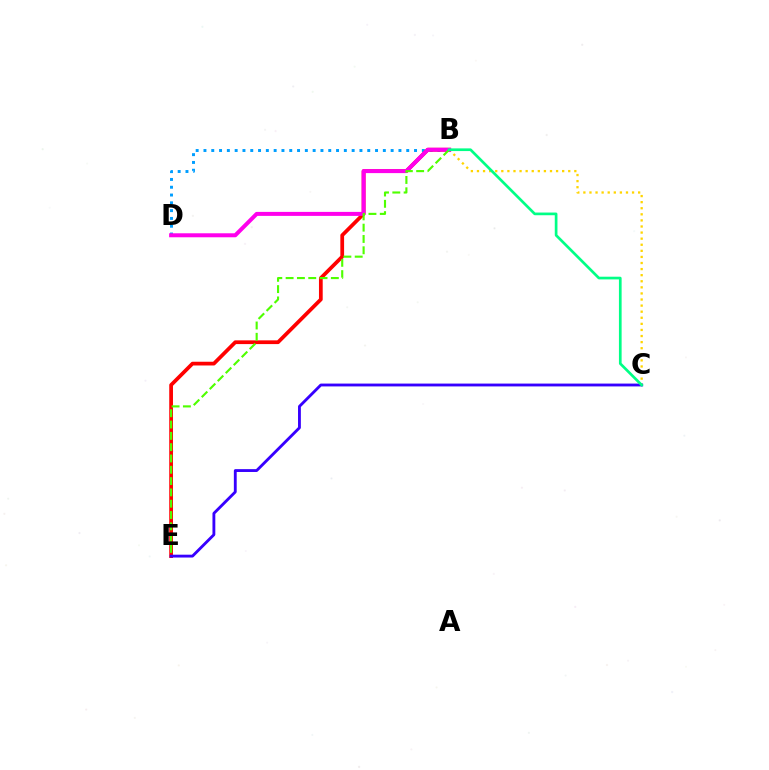{('B', 'C'): [{'color': '#ffd500', 'line_style': 'dotted', 'thickness': 1.65}, {'color': '#00ff86', 'line_style': 'solid', 'thickness': 1.94}], ('B', 'D'): [{'color': '#009eff', 'line_style': 'dotted', 'thickness': 2.12}, {'color': '#ff00ed', 'line_style': 'solid', 'thickness': 2.88}], ('B', 'E'): [{'color': '#ff0000', 'line_style': 'solid', 'thickness': 2.69}, {'color': '#4fff00', 'line_style': 'dashed', 'thickness': 1.54}], ('C', 'E'): [{'color': '#3700ff', 'line_style': 'solid', 'thickness': 2.05}]}